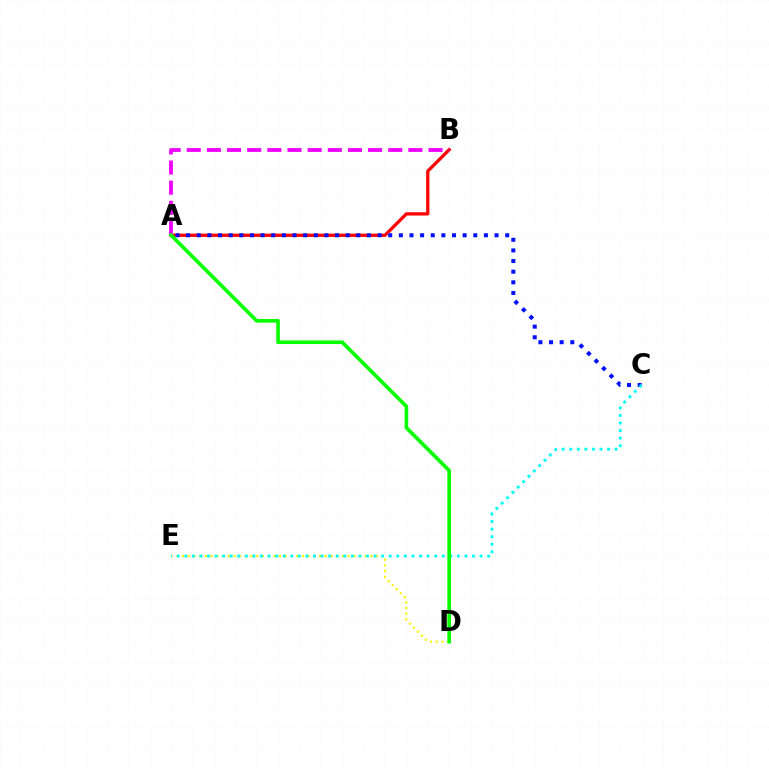{('A', 'B'): [{'color': '#ff0000', 'line_style': 'solid', 'thickness': 2.36}, {'color': '#ee00ff', 'line_style': 'dashed', 'thickness': 2.74}], ('A', 'C'): [{'color': '#0010ff', 'line_style': 'dotted', 'thickness': 2.89}], ('D', 'E'): [{'color': '#fcf500', 'line_style': 'dotted', 'thickness': 1.55}], ('C', 'E'): [{'color': '#00fff6', 'line_style': 'dotted', 'thickness': 2.06}], ('A', 'D'): [{'color': '#08ff00', 'line_style': 'solid', 'thickness': 2.62}]}